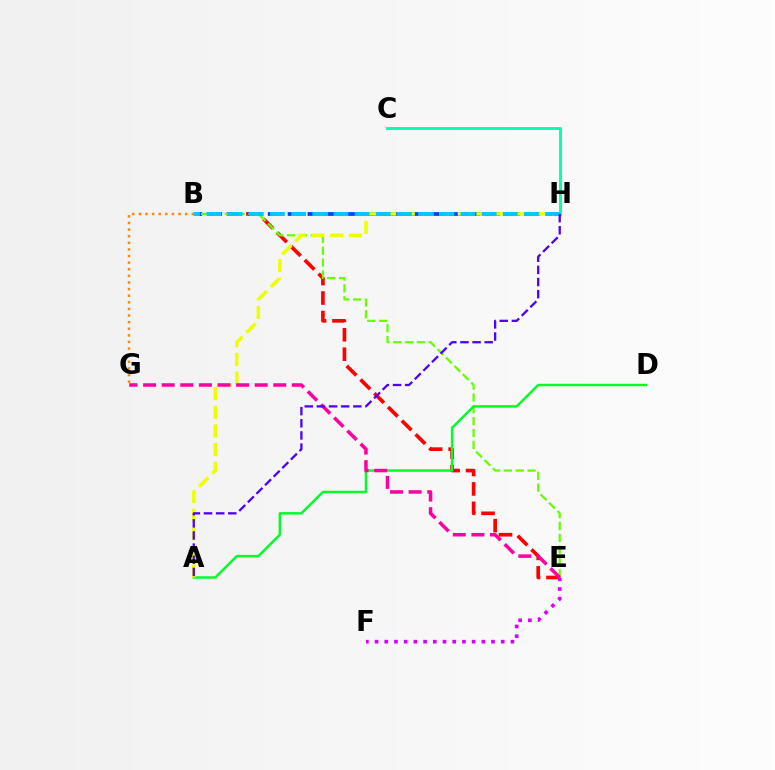{('B', 'E'): [{'color': '#ff0000', 'line_style': 'dashed', 'thickness': 2.64}, {'color': '#66ff00', 'line_style': 'dashed', 'thickness': 1.61}], ('B', 'H'): [{'color': '#003fff', 'line_style': 'dashed', 'thickness': 2.7}, {'color': '#00c7ff', 'line_style': 'dashed', 'thickness': 2.88}], ('A', 'D'): [{'color': '#00ff27', 'line_style': 'solid', 'thickness': 1.78}], ('C', 'H'): [{'color': '#00ffaf', 'line_style': 'solid', 'thickness': 2.06}], ('A', 'H'): [{'color': '#eeff00', 'line_style': 'dashed', 'thickness': 2.53}, {'color': '#4f00ff', 'line_style': 'dashed', 'thickness': 1.65}], ('E', 'F'): [{'color': '#d600ff', 'line_style': 'dotted', 'thickness': 2.64}], ('E', 'G'): [{'color': '#ff00a0', 'line_style': 'dashed', 'thickness': 2.53}], ('B', 'G'): [{'color': '#ff8800', 'line_style': 'dotted', 'thickness': 1.8}]}